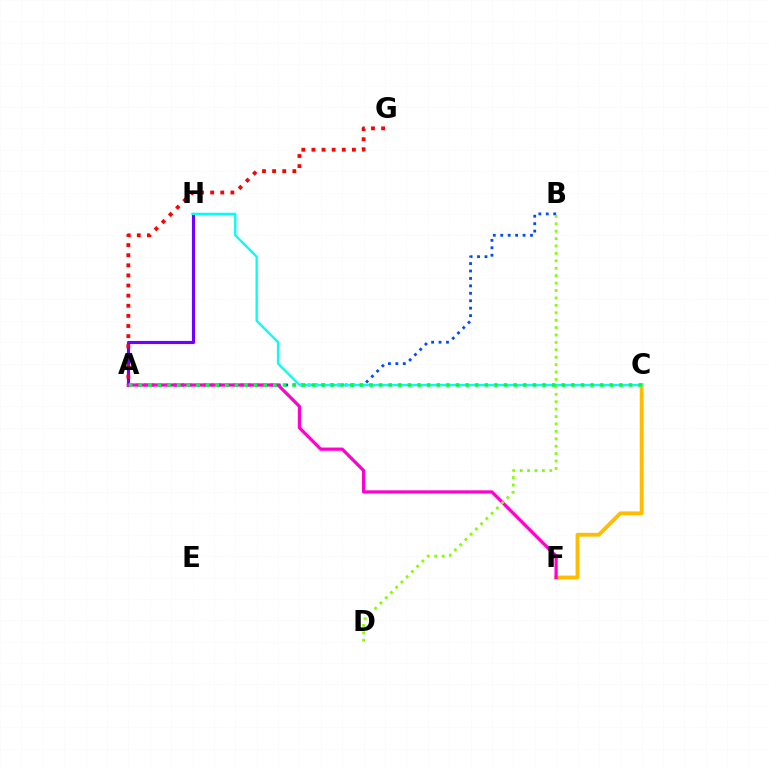{('C', 'F'): [{'color': '#ffbd00', 'line_style': 'solid', 'thickness': 2.77}], ('A', 'B'): [{'color': '#004bff', 'line_style': 'dotted', 'thickness': 2.02}], ('A', 'H'): [{'color': '#7200ff', 'line_style': 'solid', 'thickness': 2.26}], ('C', 'H'): [{'color': '#00fff6', 'line_style': 'solid', 'thickness': 1.67}], ('A', 'G'): [{'color': '#ff0000', 'line_style': 'dotted', 'thickness': 2.75}], ('A', 'F'): [{'color': '#ff00cf', 'line_style': 'solid', 'thickness': 2.33}], ('B', 'D'): [{'color': '#84ff00', 'line_style': 'dotted', 'thickness': 2.01}], ('A', 'C'): [{'color': '#00ff39', 'line_style': 'dotted', 'thickness': 2.61}]}